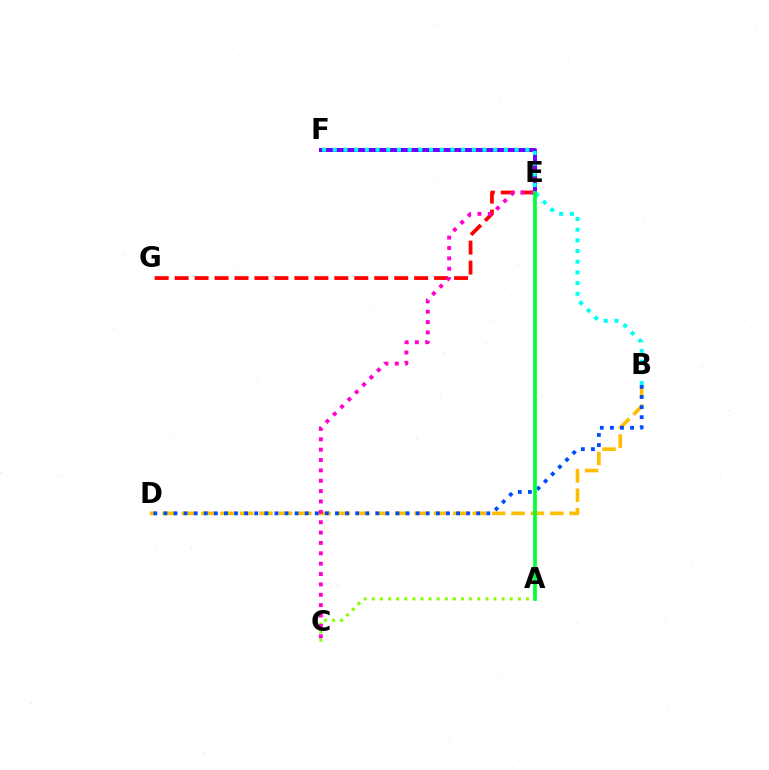{('E', 'G'): [{'color': '#ff0000', 'line_style': 'dashed', 'thickness': 2.71}], ('E', 'F'): [{'color': '#7200ff', 'line_style': 'solid', 'thickness': 2.9}], ('B', 'D'): [{'color': '#ffbd00', 'line_style': 'dashed', 'thickness': 2.63}, {'color': '#004bff', 'line_style': 'dotted', 'thickness': 2.74}], ('A', 'C'): [{'color': '#84ff00', 'line_style': 'dotted', 'thickness': 2.2}], ('B', 'F'): [{'color': '#00fff6', 'line_style': 'dotted', 'thickness': 2.91}], ('C', 'E'): [{'color': '#ff00cf', 'line_style': 'dotted', 'thickness': 2.82}], ('A', 'E'): [{'color': '#00ff39', 'line_style': 'solid', 'thickness': 2.66}]}